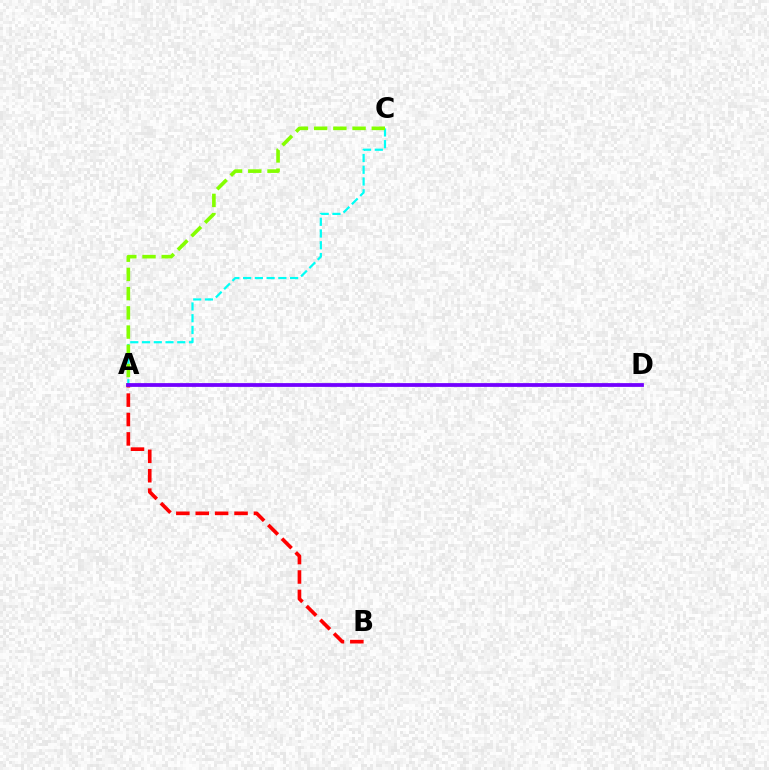{('A', 'C'): [{'color': '#00fff6', 'line_style': 'dashed', 'thickness': 1.6}, {'color': '#84ff00', 'line_style': 'dashed', 'thickness': 2.61}], ('A', 'B'): [{'color': '#ff0000', 'line_style': 'dashed', 'thickness': 2.64}], ('A', 'D'): [{'color': '#7200ff', 'line_style': 'solid', 'thickness': 2.71}]}